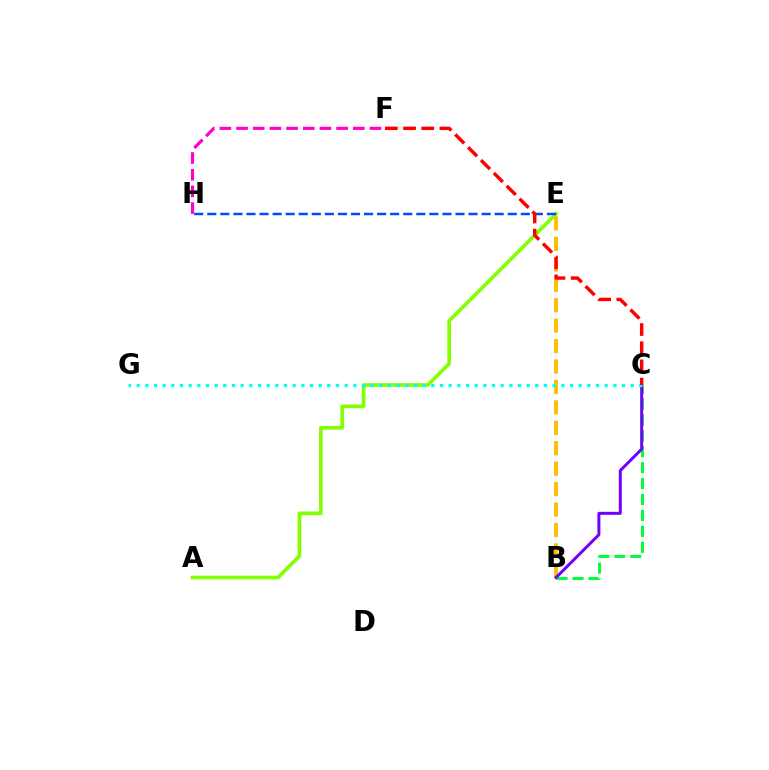{('A', 'E'): [{'color': '#84ff00', 'line_style': 'solid', 'thickness': 2.64}], ('B', 'C'): [{'color': '#00ff39', 'line_style': 'dashed', 'thickness': 2.17}, {'color': '#7200ff', 'line_style': 'solid', 'thickness': 2.16}], ('E', 'H'): [{'color': '#004bff', 'line_style': 'dashed', 'thickness': 1.77}], ('B', 'E'): [{'color': '#ffbd00', 'line_style': 'dashed', 'thickness': 2.78}], ('C', 'G'): [{'color': '#00fff6', 'line_style': 'dotted', 'thickness': 2.36}], ('F', 'H'): [{'color': '#ff00cf', 'line_style': 'dashed', 'thickness': 2.27}], ('C', 'F'): [{'color': '#ff0000', 'line_style': 'dashed', 'thickness': 2.47}]}